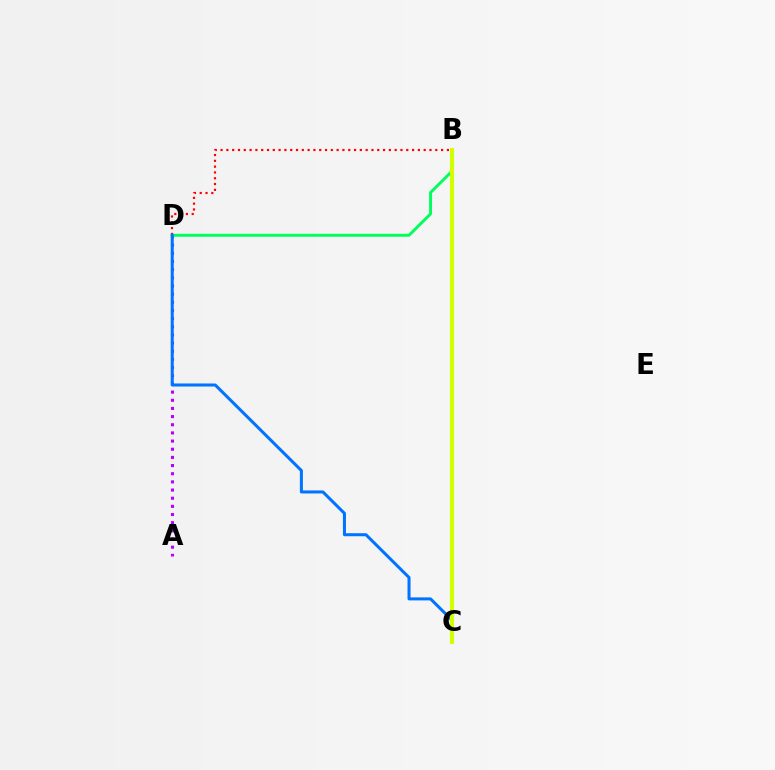{('A', 'D'): [{'color': '#b900ff', 'line_style': 'dotted', 'thickness': 2.22}], ('B', 'D'): [{'color': '#ff0000', 'line_style': 'dotted', 'thickness': 1.58}, {'color': '#00ff5c', 'line_style': 'solid', 'thickness': 2.12}], ('C', 'D'): [{'color': '#0074ff', 'line_style': 'solid', 'thickness': 2.18}], ('B', 'C'): [{'color': '#d1ff00', 'line_style': 'solid', 'thickness': 2.96}]}